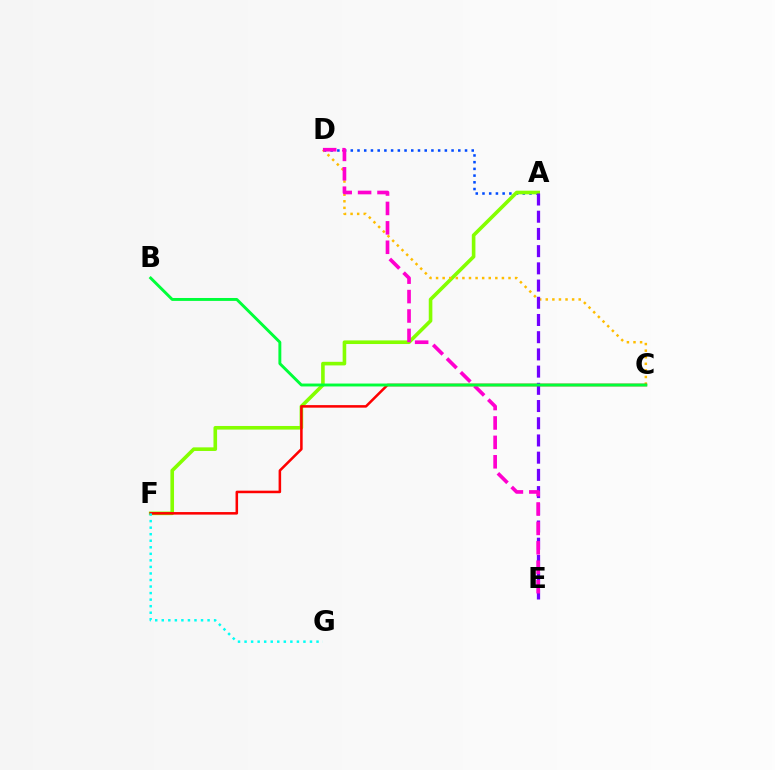{('A', 'D'): [{'color': '#004bff', 'line_style': 'dotted', 'thickness': 1.83}], ('A', 'F'): [{'color': '#84ff00', 'line_style': 'solid', 'thickness': 2.6}], ('C', 'D'): [{'color': '#ffbd00', 'line_style': 'dotted', 'thickness': 1.79}], ('C', 'F'): [{'color': '#ff0000', 'line_style': 'solid', 'thickness': 1.83}], ('A', 'E'): [{'color': '#7200ff', 'line_style': 'dashed', 'thickness': 2.34}], ('F', 'G'): [{'color': '#00fff6', 'line_style': 'dotted', 'thickness': 1.78}], ('D', 'E'): [{'color': '#ff00cf', 'line_style': 'dashed', 'thickness': 2.64}], ('B', 'C'): [{'color': '#00ff39', 'line_style': 'solid', 'thickness': 2.1}]}